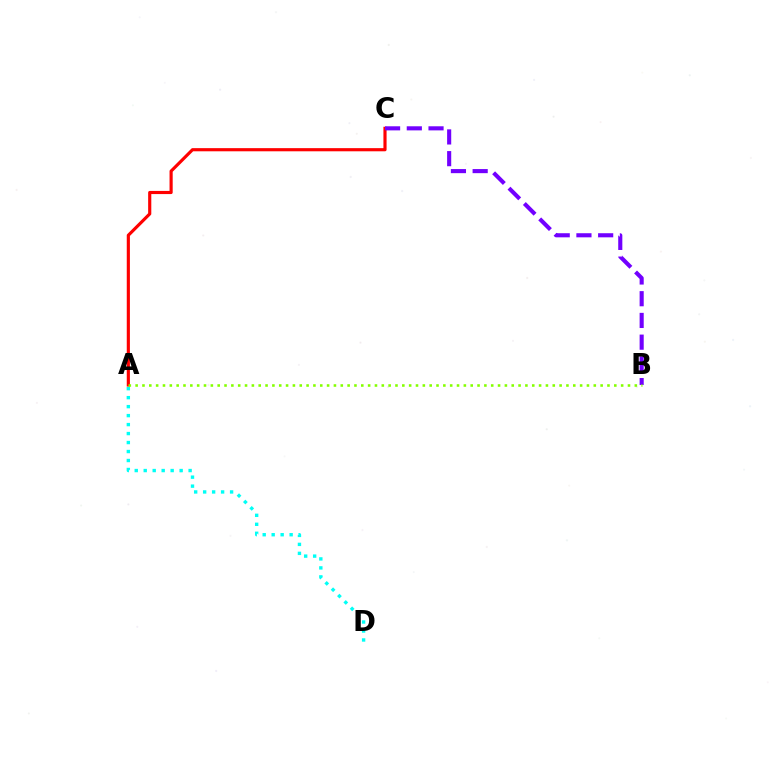{('A', 'D'): [{'color': '#00fff6', 'line_style': 'dotted', 'thickness': 2.44}], ('A', 'C'): [{'color': '#ff0000', 'line_style': 'solid', 'thickness': 2.27}], ('B', 'C'): [{'color': '#7200ff', 'line_style': 'dashed', 'thickness': 2.95}], ('A', 'B'): [{'color': '#84ff00', 'line_style': 'dotted', 'thickness': 1.86}]}